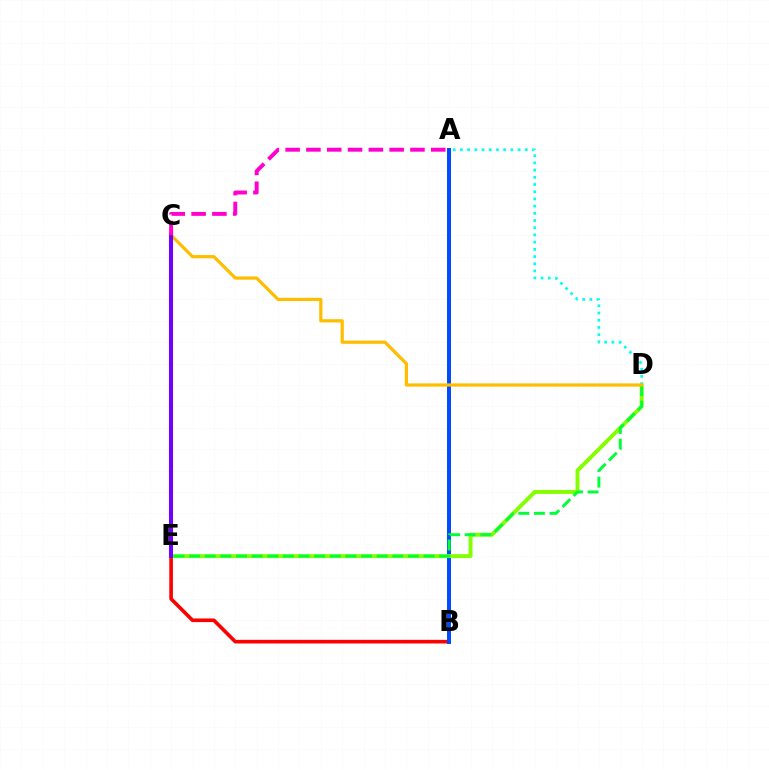{('B', 'E'): [{'color': '#ff0000', 'line_style': 'solid', 'thickness': 2.61}], ('A', 'B'): [{'color': '#004bff', 'line_style': 'solid', 'thickness': 2.86}], ('D', 'E'): [{'color': '#84ff00', 'line_style': 'solid', 'thickness': 2.82}, {'color': '#00ff39', 'line_style': 'dashed', 'thickness': 2.12}], ('A', 'D'): [{'color': '#00fff6', 'line_style': 'dotted', 'thickness': 1.96}], ('C', 'D'): [{'color': '#ffbd00', 'line_style': 'solid', 'thickness': 2.31}], ('C', 'E'): [{'color': '#7200ff', 'line_style': 'solid', 'thickness': 2.91}], ('A', 'C'): [{'color': '#ff00cf', 'line_style': 'dashed', 'thickness': 2.83}]}